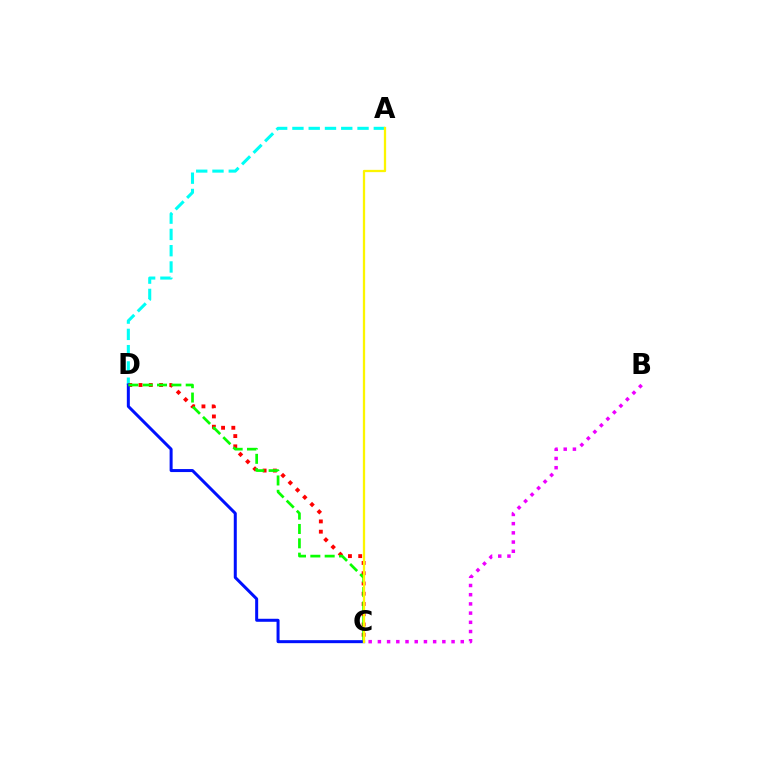{('A', 'D'): [{'color': '#00fff6', 'line_style': 'dashed', 'thickness': 2.21}], ('C', 'D'): [{'color': '#ff0000', 'line_style': 'dotted', 'thickness': 2.79}, {'color': '#0010ff', 'line_style': 'solid', 'thickness': 2.16}, {'color': '#08ff00', 'line_style': 'dashed', 'thickness': 1.95}], ('B', 'C'): [{'color': '#ee00ff', 'line_style': 'dotted', 'thickness': 2.5}], ('A', 'C'): [{'color': '#fcf500', 'line_style': 'solid', 'thickness': 1.64}]}